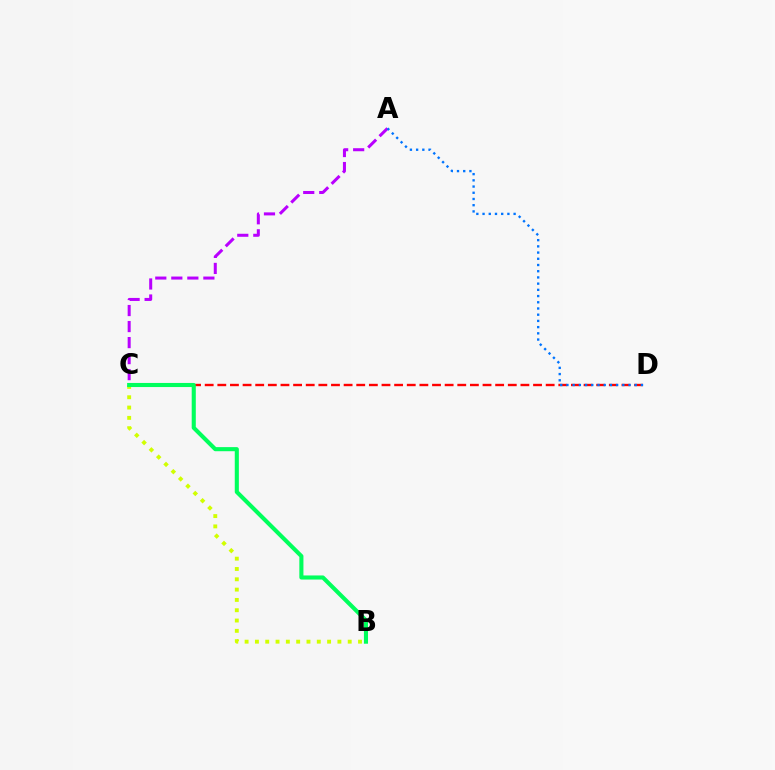{('C', 'D'): [{'color': '#ff0000', 'line_style': 'dashed', 'thickness': 1.72}], ('B', 'C'): [{'color': '#d1ff00', 'line_style': 'dotted', 'thickness': 2.8}, {'color': '#00ff5c', 'line_style': 'solid', 'thickness': 2.95}], ('A', 'C'): [{'color': '#b900ff', 'line_style': 'dashed', 'thickness': 2.18}], ('A', 'D'): [{'color': '#0074ff', 'line_style': 'dotted', 'thickness': 1.69}]}